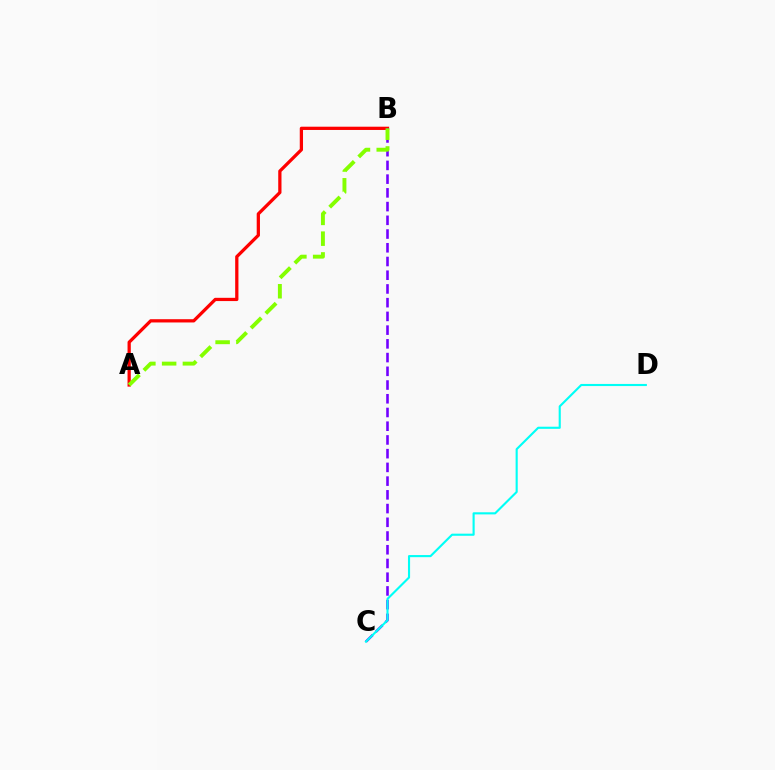{('A', 'B'): [{'color': '#ff0000', 'line_style': 'solid', 'thickness': 2.34}, {'color': '#84ff00', 'line_style': 'dashed', 'thickness': 2.82}], ('B', 'C'): [{'color': '#7200ff', 'line_style': 'dashed', 'thickness': 1.86}], ('C', 'D'): [{'color': '#00fff6', 'line_style': 'solid', 'thickness': 1.53}]}